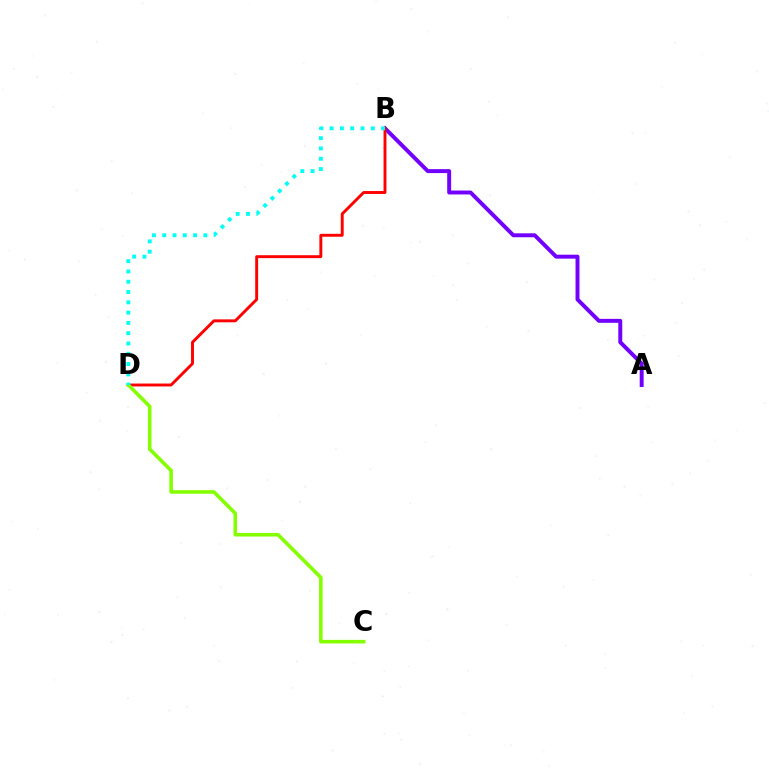{('A', 'B'): [{'color': '#7200ff', 'line_style': 'solid', 'thickness': 2.84}], ('B', 'D'): [{'color': '#ff0000', 'line_style': 'solid', 'thickness': 2.1}, {'color': '#00fff6', 'line_style': 'dotted', 'thickness': 2.8}], ('C', 'D'): [{'color': '#84ff00', 'line_style': 'solid', 'thickness': 2.58}]}